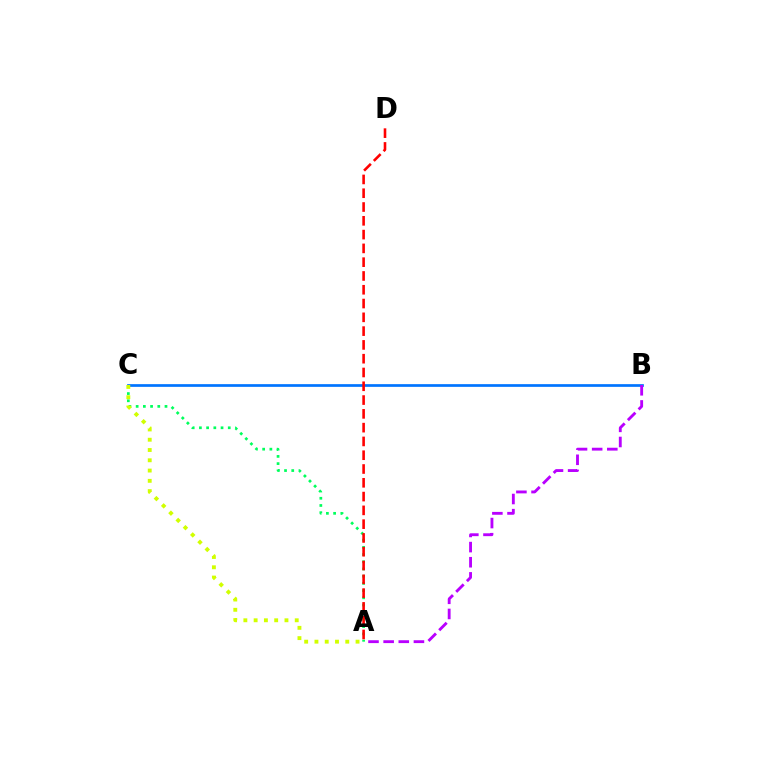{('A', 'C'): [{'color': '#00ff5c', 'line_style': 'dotted', 'thickness': 1.96}, {'color': '#d1ff00', 'line_style': 'dotted', 'thickness': 2.79}], ('B', 'C'): [{'color': '#0074ff', 'line_style': 'solid', 'thickness': 1.95}], ('A', 'B'): [{'color': '#b900ff', 'line_style': 'dashed', 'thickness': 2.06}], ('A', 'D'): [{'color': '#ff0000', 'line_style': 'dashed', 'thickness': 1.87}]}